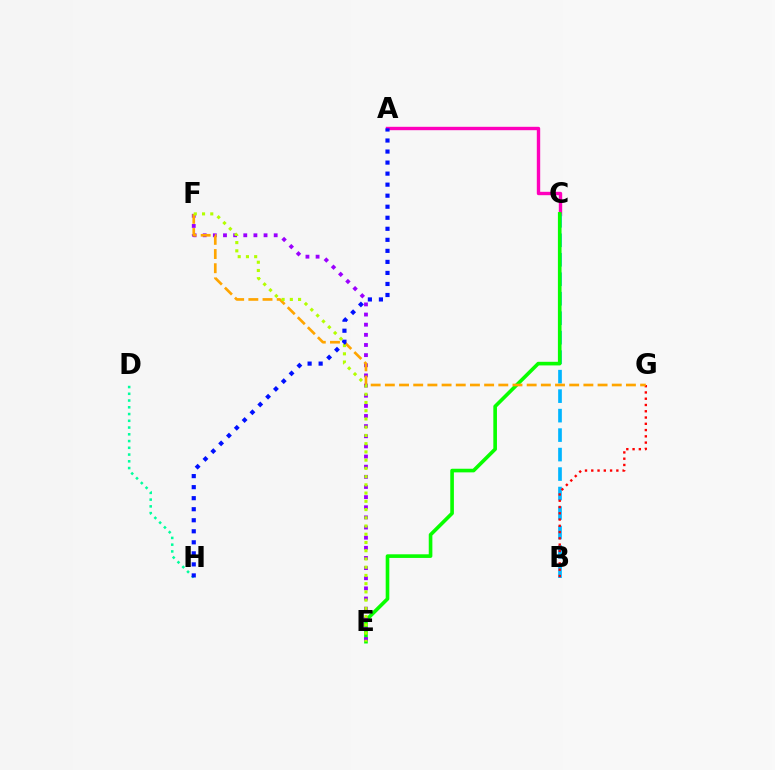{('A', 'C'): [{'color': '#ff00bd', 'line_style': 'solid', 'thickness': 2.44}], ('B', 'C'): [{'color': '#00b5ff', 'line_style': 'dashed', 'thickness': 2.65}], ('B', 'G'): [{'color': '#ff0000', 'line_style': 'dotted', 'thickness': 1.7}], ('C', 'E'): [{'color': '#08ff00', 'line_style': 'solid', 'thickness': 2.61}], ('D', 'H'): [{'color': '#00ff9d', 'line_style': 'dotted', 'thickness': 1.83}], ('E', 'F'): [{'color': '#9b00ff', 'line_style': 'dotted', 'thickness': 2.76}, {'color': '#b3ff00', 'line_style': 'dotted', 'thickness': 2.24}], ('F', 'G'): [{'color': '#ffa500', 'line_style': 'dashed', 'thickness': 1.93}], ('A', 'H'): [{'color': '#0010ff', 'line_style': 'dotted', 'thickness': 3.0}]}